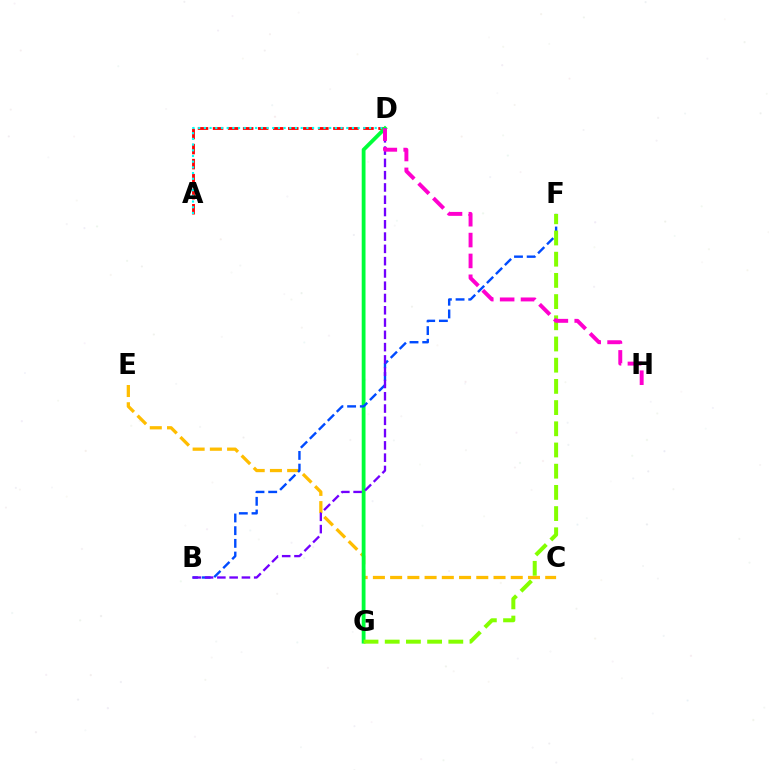{('C', 'E'): [{'color': '#ffbd00', 'line_style': 'dashed', 'thickness': 2.34}], ('A', 'D'): [{'color': '#ff0000', 'line_style': 'dashed', 'thickness': 2.04}, {'color': '#00fff6', 'line_style': 'dotted', 'thickness': 1.55}], ('D', 'G'): [{'color': '#00ff39', 'line_style': 'solid', 'thickness': 2.74}], ('B', 'F'): [{'color': '#004bff', 'line_style': 'dashed', 'thickness': 1.72}], ('B', 'D'): [{'color': '#7200ff', 'line_style': 'dashed', 'thickness': 1.67}], ('F', 'G'): [{'color': '#84ff00', 'line_style': 'dashed', 'thickness': 2.88}], ('D', 'H'): [{'color': '#ff00cf', 'line_style': 'dashed', 'thickness': 2.83}]}